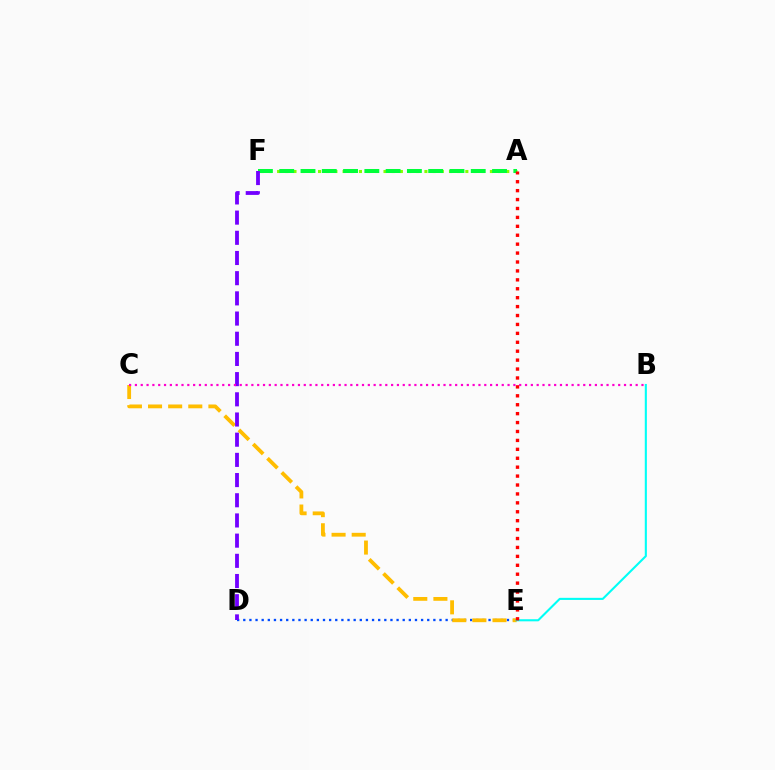{('D', 'E'): [{'color': '#004bff', 'line_style': 'dotted', 'thickness': 1.67}], ('C', 'E'): [{'color': '#ffbd00', 'line_style': 'dashed', 'thickness': 2.73}], ('A', 'F'): [{'color': '#84ff00', 'line_style': 'dotted', 'thickness': 2.22}, {'color': '#00ff39', 'line_style': 'dashed', 'thickness': 2.89}], ('D', 'F'): [{'color': '#7200ff', 'line_style': 'dashed', 'thickness': 2.74}], ('B', 'E'): [{'color': '#00fff6', 'line_style': 'solid', 'thickness': 1.51}], ('B', 'C'): [{'color': '#ff00cf', 'line_style': 'dotted', 'thickness': 1.58}], ('A', 'E'): [{'color': '#ff0000', 'line_style': 'dotted', 'thickness': 2.42}]}